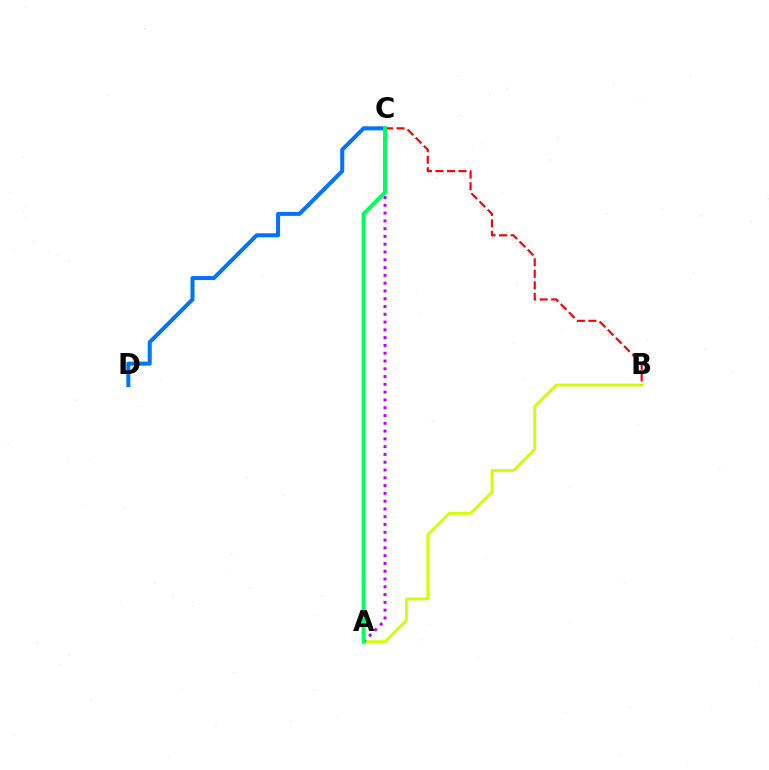{('A', 'B'): [{'color': '#d1ff00', 'line_style': 'solid', 'thickness': 2.02}], ('C', 'D'): [{'color': '#0074ff', 'line_style': 'solid', 'thickness': 2.9}], ('B', 'C'): [{'color': '#ff0000', 'line_style': 'dashed', 'thickness': 1.57}], ('A', 'C'): [{'color': '#b900ff', 'line_style': 'dotted', 'thickness': 2.12}, {'color': '#00ff5c', 'line_style': 'solid', 'thickness': 2.88}]}